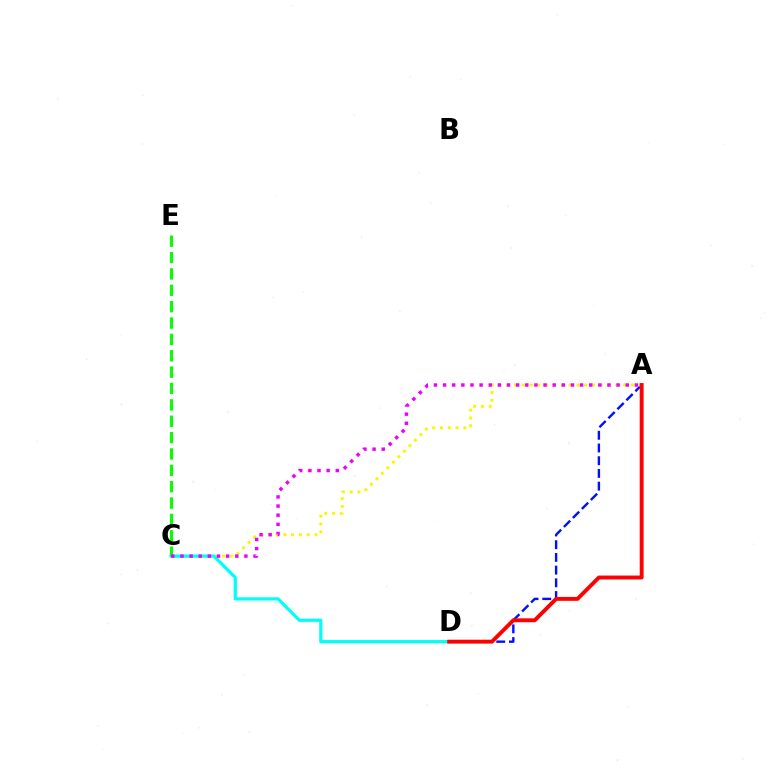{('A', 'D'): [{'color': '#0010ff', 'line_style': 'dashed', 'thickness': 1.73}, {'color': '#ff0000', 'line_style': 'solid', 'thickness': 2.8}], ('A', 'C'): [{'color': '#fcf500', 'line_style': 'dotted', 'thickness': 2.12}, {'color': '#ee00ff', 'line_style': 'dotted', 'thickness': 2.48}], ('C', 'D'): [{'color': '#00fff6', 'line_style': 'solid', 'thickness': 2.32}], ('C', 'E'): [{'color': '#08ff00', 'line_style': 'dashed', 'thickness': 2.22}]}